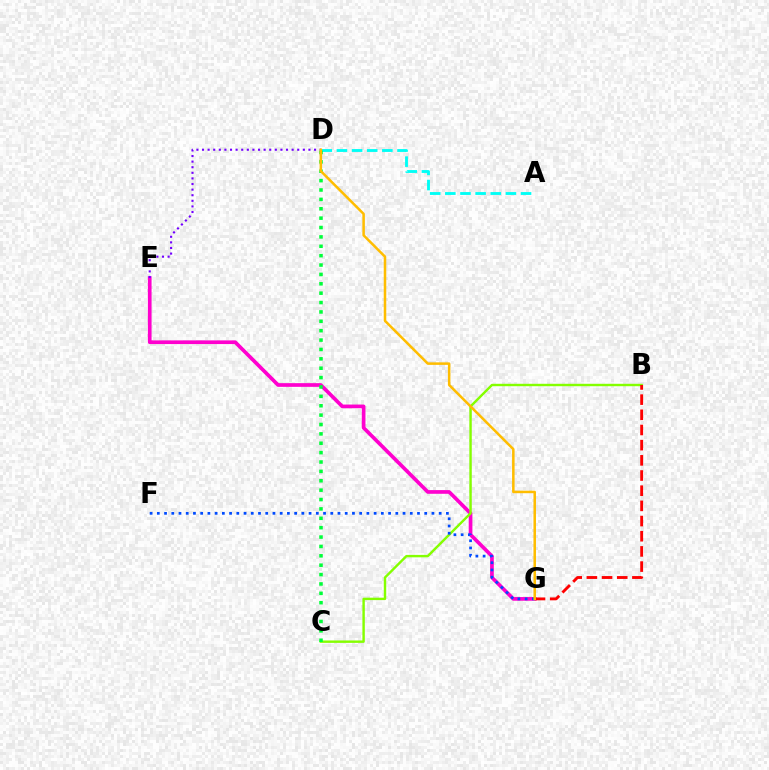{('E', 'G'): [{'color': '#ff00cf', 'line_style': 'solid', 'thickness': 2.65}], ('B', 'C'): [{'color': '#84ff00', 'line_style': 'solid', 'thickness': 1.74}], ('D', 'E'): [{'color': '#7200ff', 'line_style': 'dotted', 'thickness': 1.52}], ('B', 'G'): [{'color': '#ff0000', 'line_style': 'dashed', 'thickness': 2.06}], ('A', 'D'): [{'color': '#00fff6', 'line_style': 'dashed', 'thickness': 2.06}], ('F', 'G'): [{'color': '#004bff', 'line_style': 'dotted', 'thickness': 1.96}], ('C', 'D'): [{'color': '#00ff39', 'line_style': 'dotted', 'thickness': 2.55}], ('D', 'G'): [{'color': '#ffbd00', 'line_style': 'solid', 'thickness': 1.81}]}